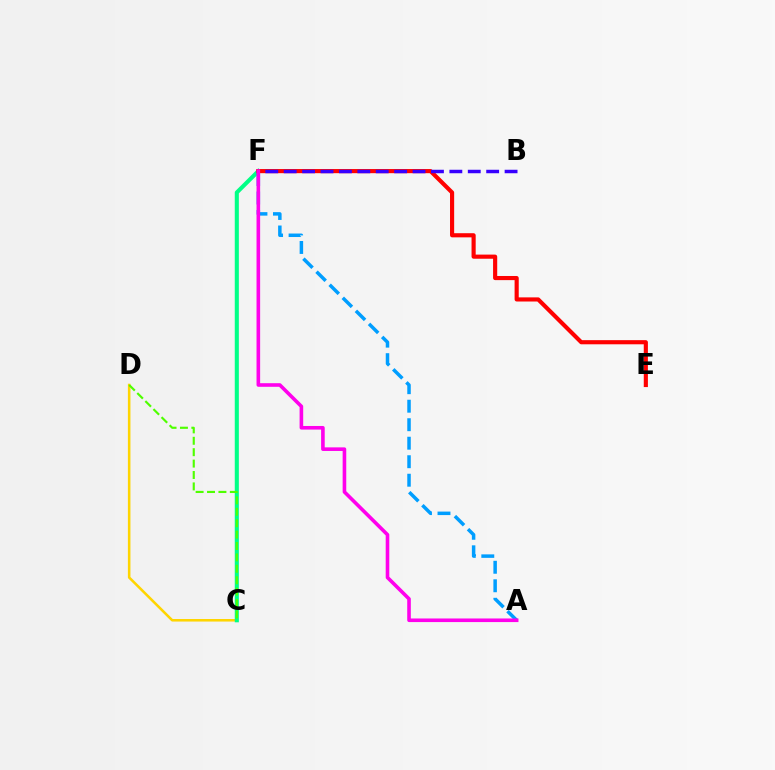{('C', 'D'): [{'color': '#ffd500', 'line_style': 'solid', 'thickness': 1.84}, {'color': '#4fff00', 'line_style': 'dashed', 'thickness': 1.55}], ('C', 'F'): [{'color': '#00ff86', 'line_style': 'solid', 'thickness': 2.93}], ('E', 'F'): [{'color': '#ff0000', 'line_style': 'solid', 'thickness': 2.98}], ('A', 'F'): [{'color': '#009eff', 'line_style': 'dashed', 'thickness': 2.51}, {'color': '#ff00ed', 'line_style': 'solid', 'thickness': 2.59}], ('B', 'F'): [{'color': '#3700ff', 'line_style': 'dashed', 'thickness': 2.5}]}